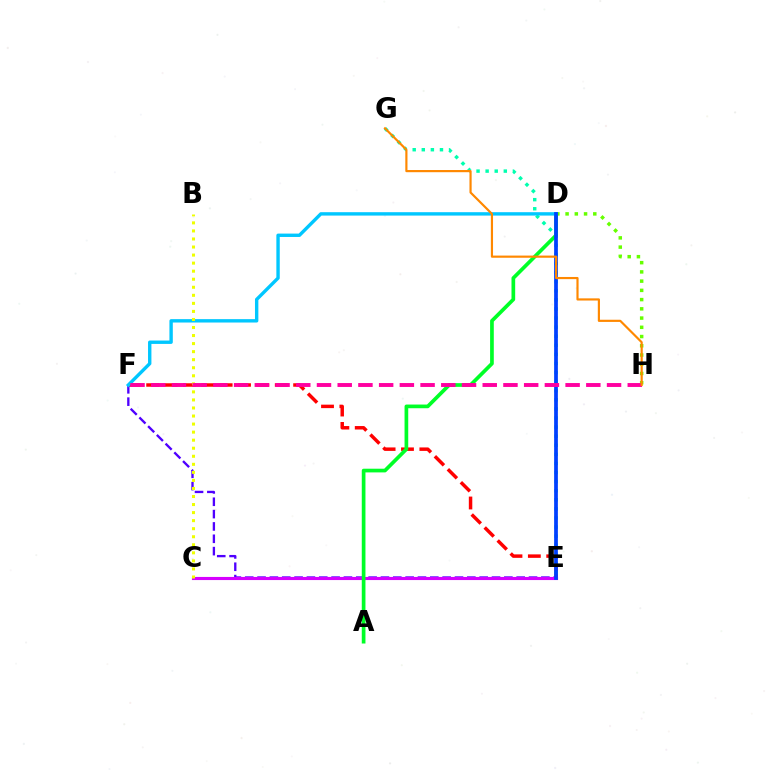{('E', 'F'): [{'color': '#ff0000', 'line_style': 'dashed', 'thickness': 2.5}, {'color': '#4f00ff', 'line_style': 'dashed', 'thickness': 1.68}], ('E', 'G'): [{'color': '#00ffaf', 'line_style': 'dotted', 'thickness': 2.47}], ('C', 'E'): [{'color': '#d600ff', 'line_style': 'solid', 'thickness': 2.25}], ('D', 'H'): [{'color': '#66ff00', 'line_style': 'dotted', 'thickness': 2.51}], ('A', 'D'): [{'color': '#00ff27', 'line_style': 'solid', 'thickness': 2.66}], ('D', 'F'): [{'color': '#00c7ff', 'line_style': 'solid', 'thickness': 2.44}], ('B', 'C'): [{'color': '#eeff00', 'line_style': 'dotted', 'thickness': 2.19}], ('D', 'E'): [{'color': '#003fff', 'line_style': 'solid', 'thickness': 2.69}], ('F', 'H'): [{'color': '#ff00a0', 'line_style': 'dashed', 'thickness': 2.81}], ('G', 'H'): [{'color': '#ff8800', 'line_style': 'solid', 'thickness': 1.56}]}